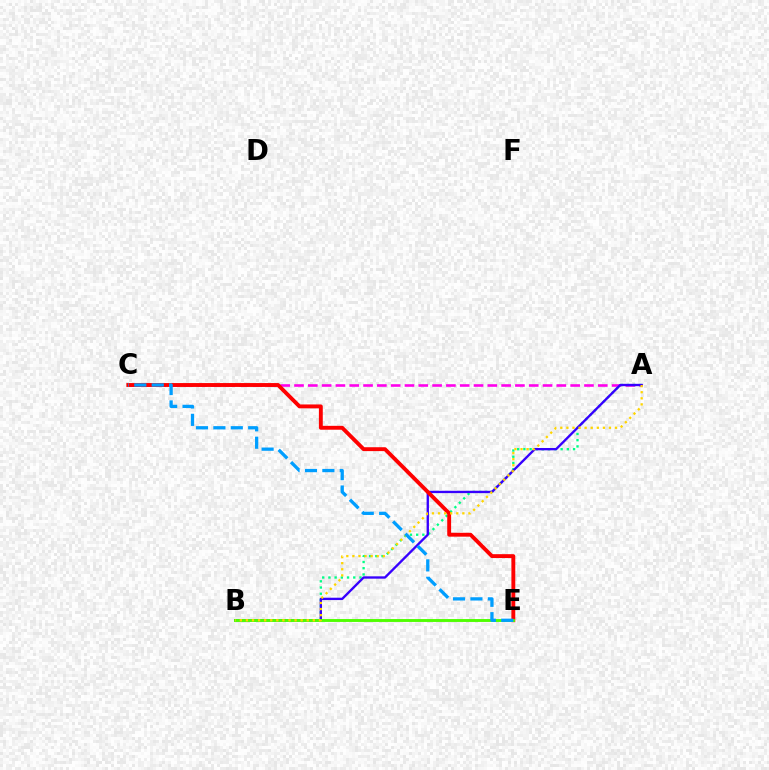{('A', 'C'): [{'color': '#ff00ed', 'line_style': 'dashed', 'thickness': 1.88}], ('A', 'B'): [{'color': '#00ff86', 'line_style': 'dotted', 'thickness': 1.69}, {'color': '#3700ff', 'line_style': 'solid', 'thickness': 1.69}, {'color': '#ffd500', 'line_style': 'dotted', 'thickness': 1.65}], ('C', 'E'): [{'color': '#ff0000', 'line_style': 'solid', 'thickness': 2.8}, {'color': '#009eff', 'line_style': 'dashed', 'thickness': 2.36}], ('B', 'E'): [{'color': '#4fff00', 'line_style': 'solid', 'thickness': 2.09}]}